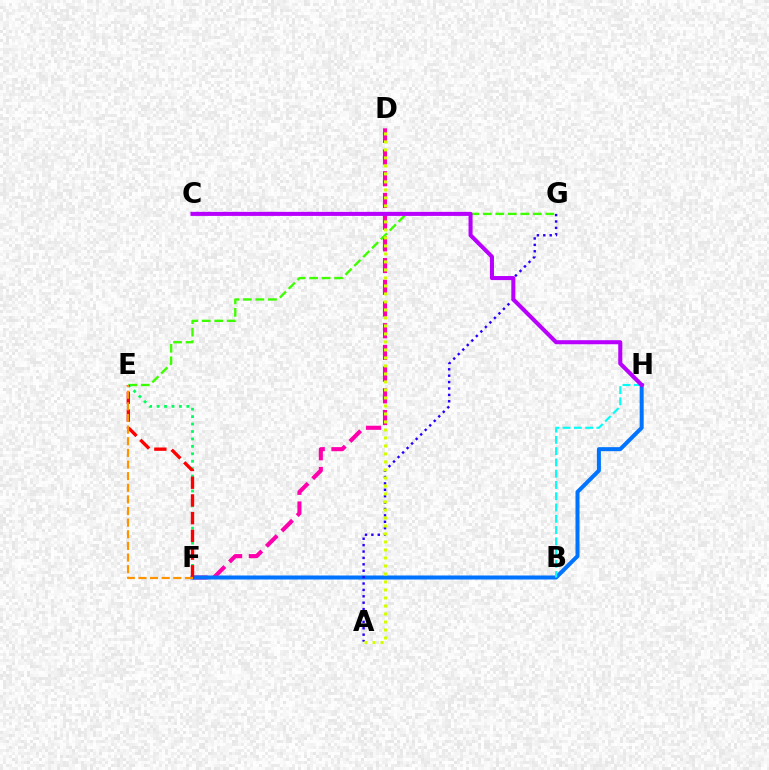{('D', 'F'): [{'color': '#ff00ac', 'line_style': 'dashed', 'thickness': 2.95}], ('E', 'G'): [{'color': '#3dff00', 'line_style': 'dashed', 'thickness': 1.7}], ('E', 'F'): [{'color': '#00ff5c', 'line_style': 'dotted', 'thickness': 2.02}, {'color': '#ff0000', 'line_style': 'dashed', 'thickness': 2.41}, {'color': '#ff9400', 'line_style': 'dashed', 'thickness': 1.58}], ('F', 'H'): [{'color': '#0074ff', 'line_style': 'solid', 'thickness': 2.89}], ('A', 'G'): [{'color': '#2500ff', 'line_style': 'dotted', 'thickness': 1.74}], ('B', 'H'): [{'color': '#00fff6', 'line_style': 'dashed', 'thickness': 1.53}], ('A', 'D'): [{'color': '#d1ff00', 'line_style': 'dotted', 'thickness': 2.17}], ('C', 'H'): [{'color': '#b900ff', 'line_style': 'solid', 'thickness': 2.92}]}